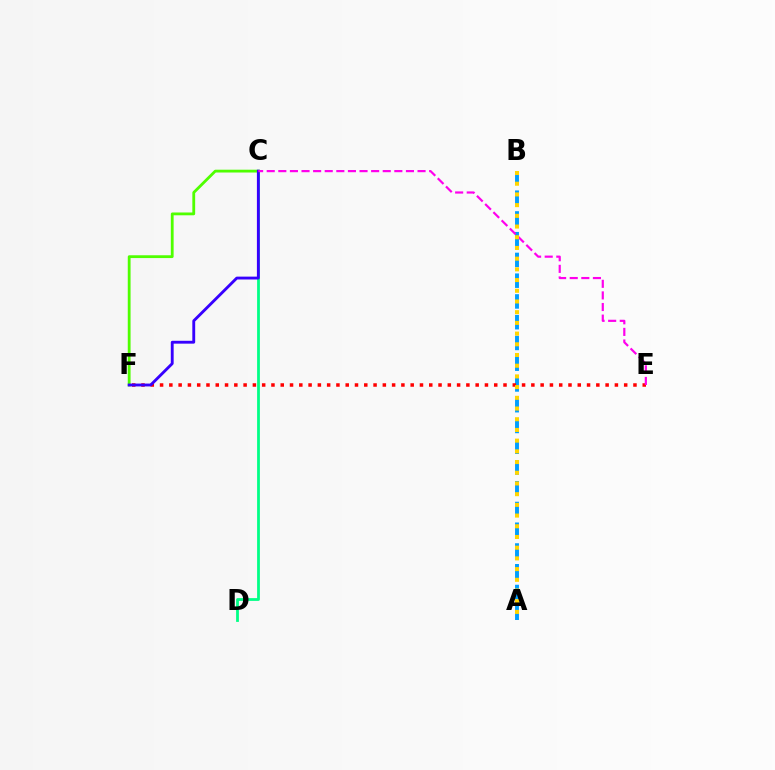{('C', 'D'): [{'color': '#00ff86', 'line_style': 'solid', 'thickness': 2.0}], ('A', 'B'): [{'color': '#009eff', 'line_style': 'dashed', 'thickness': 2.82}, {'color': '#ffd500', 'line_style': 'dotted', 'thickness': 2.91}], ('E', 'F'): [{'color': '#ff0000', 'line_style': 'dotted', 'thickness': 2.52}], ('C', 'F'): [{'color': '#4fff00', 'line_style': 'solid', 'thickness': 2.02}, {'color': '#3700ff', 'line_style': 'solid', 'thickness': 2.06}], ('C', 'E'): [{'color': '#ff00ed', 'line_style': 'dashed', 'thickness': 1.58}]}